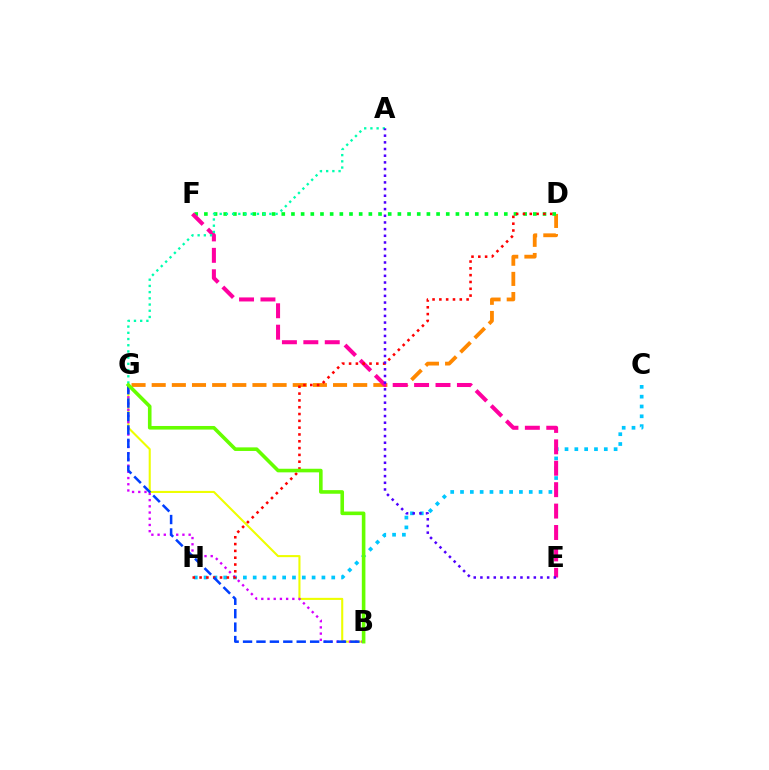{('D', 'G'): [{'color': '#ff8800', 'line_style': 'dashed', 'thickness': 2.74}], ('B', 'G'): [{'color': '#eeff00', 'line_style': 'solid', 'thickness': 1.5}, {'color': '#d600ff', 'line_style': 'dotted', 'thickness': 1.69}, {'color': '#003fff', 'line_style': 'dashed', 'thickness': 1.82}, {'color': '#66ff00', 'line_style': 'solid', 'thickness': 2.59}], ('C', 'H'): [{'color': '#00c7ff', 'line_style': 'dotted', 'thickness': 2.67}], ('D', 'F'): [{'color': '#00ff27', 'line_style': 'dotted', 'thickness': 2.63}], ('E', 'F'): [{'color': '#ff00a0', 'line_style': 'dashed', 'thickness': 2.91}], ('D', 'H'): [{'color': '#ff0000', 'line_style': 'dotted', 'thickness': 1.85}], ('A', 'G'): [{'color': '#00ffaf', 'line_style': 'dotted', 'thickness': 1.69}], ('A', 'E'): [{'color': '#4f00ff', 'line_style': 'dotted', 'thickness': 1.81}]}